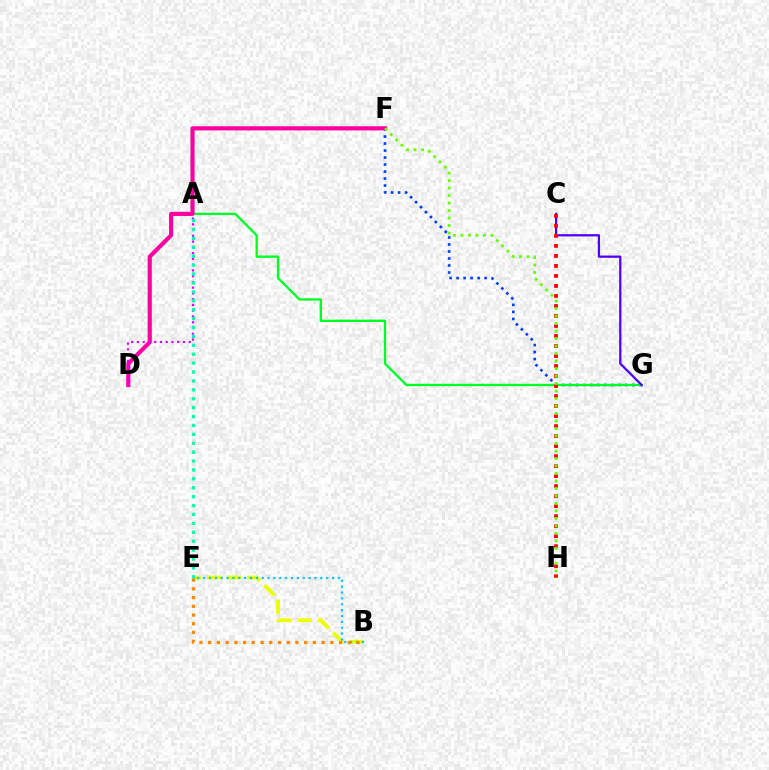{('F', 'G'): [{'color': '#003fff', 'line_style': 'dotted', 'thickness': 1.9}], ('B', 'E'): [{'color': '#eeff00', 'line_style': 'dashed', 'thickness': 2.74}, {'color': '#00c7ff', 'line_style': 'dotted', 'thickness': 1.59}, {'color': '#ff8800', 'line_style': 'dotted', 'thickness': 2.37}], ('A', 'G'): [{'color': '#00ff27', 'line_style': 'solid', 'thickness': 1.68}], ('D', 'F'): [{'color': '#ff00a0', 'line_style': 'solid', 'thickness': 2.99}], ('C', 'G'): [{'color': '#4f00ff', 'line_style': 'solid', 'thickness': 1.61}], ('C', 'H'): [{'color': '#ff0000', 'line_style': 'dotted', 'thickness': 2.72}], ('A', 'D'): [{'color': '#d600ff', 'line_style': 'dotted', 'thickness': 1.56}], ('A', 'E'): [{'color': '#00ffaf', 'line_style': 'dotted', 'thickness': 2.42}], ('F', 'H'): [{'color': '#66ff00', 'line_style': 'dotted', 'thickness': 2.04}]}